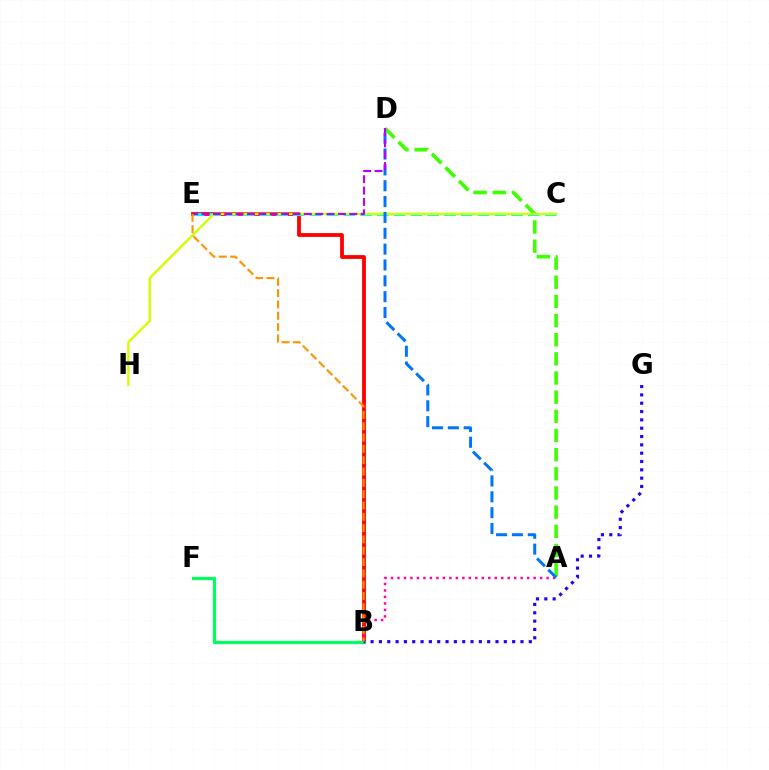{('B', 'E'): [{'color': '#ff0000', 'line_style': 'solid', 'thickness': 2.74}, {'color': '#ff9400', 'line_style': 'dashed', 'thickness': 1.54}], ('B', 'F'): [{'color': '#00ff5c', 'line_style': 'solid', 'thickness': 2.28}], ('C', 'E'): [{'color': '#00fff6', 'line_style': 'dashed', 'thickness': 2.28}], ('A', 'D'): [{'color': '#3dff00', 'line_style': 'dashed', 'thickness': 2.6}, {'color': '#0074ff', 'line_style': 'dashed', 'thickness': 2.15}], ('C', 'H'): [{'color': '#d1ff00', 'line_style': 'solid', 'thickness': 1.71}], ('A', 'B'): [{'color': '#ff00ac', 'line_style': 'dotted', 'thickness': 1.76}], ('B', 'G'): [{'color': '#2500ff', 'line_style': 'dotted', 'thickness': 2.26}], ('D', 'E'): [{'color': '#b900ff', 'line_style': 'dashed', 'thickness': 1.54}]}